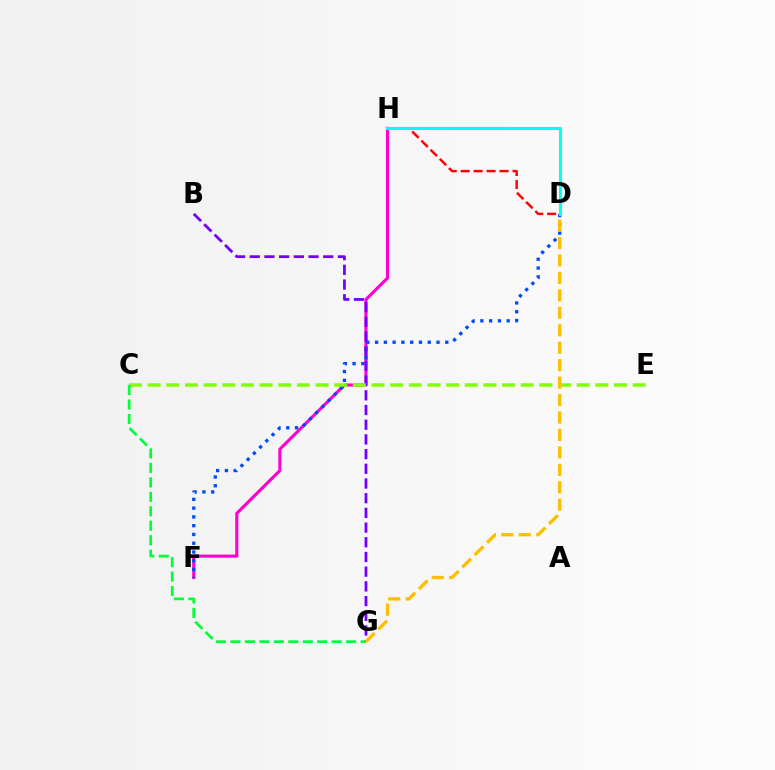{('F', 'H'): [{'color': '#ff00cf', 'line_style': 'solid', 'thickness': 2.23}], ('D', 'F'): [{'color': '#004bff', 'line_style': 'dotted', 'thickness': 2.38}], ('B', 'G'): [{'color': '#7200ff', 'line_style': 'dashed', 'thickness': 2.0}], ('C', 'E'): [{'color': '#84ff00', 'line_style': 'dashed', 'thickness': 2.53}], ('D', 'H'): [{'color': '#ff0000', 'line_style': 'dashed', 'thickness': 1.76}, {'color': '#00fff6', 'line_style': 'solid', 'thickness': 2.22}], ('D', 'G'): [{'color': '#ffbd00', 'line_style': 'dashed', 'thickness': 2.37}], ('C', 'G'): [{'color': '#00ff39', 'line_style': 'dashed', 'thickness': 1.97}]}